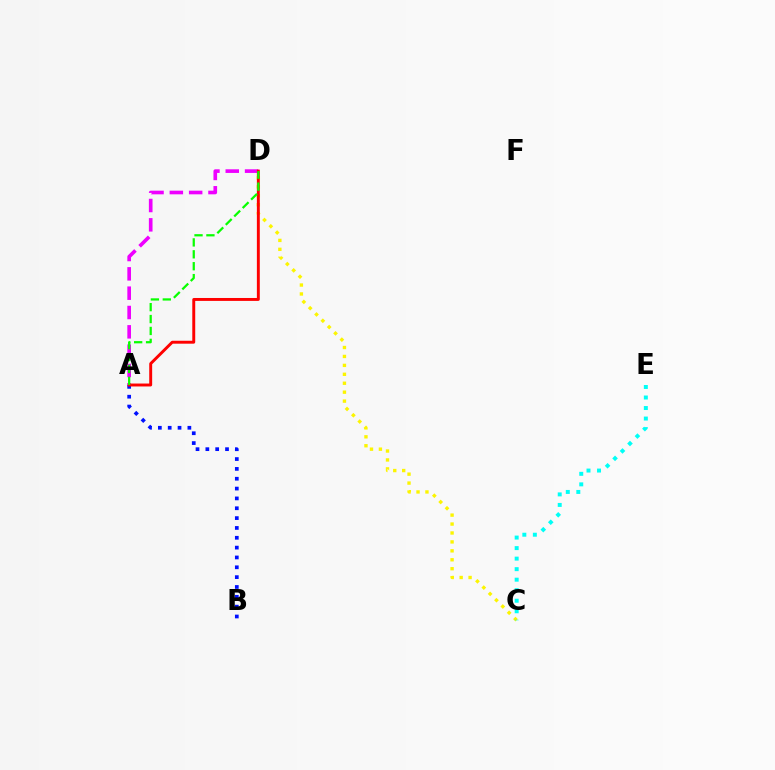{('A', 'B'): [{'color': '#0010ff', 'line_style': 'dotted', 'thickness': 2.67}], ('C', 'D'): [{'color': '#fcf500', 'line_style': 'dotted', 'thickness': 2.43}], ('C', 'E'): [{'color': '#00fff6', 'line_style': 'dotted', 'thickness': 2.86}], ('A', 'D'): [{'color': '#ee00ff', 'line_style': 'dashed', 'thickness': 2.63}, {'color': '#ff0000', 'line_style': 'solid', 'thickness': 2.11}, {'color': '#08ff00', 'line_style': 'dashed', 'thickness': 1.62}]}